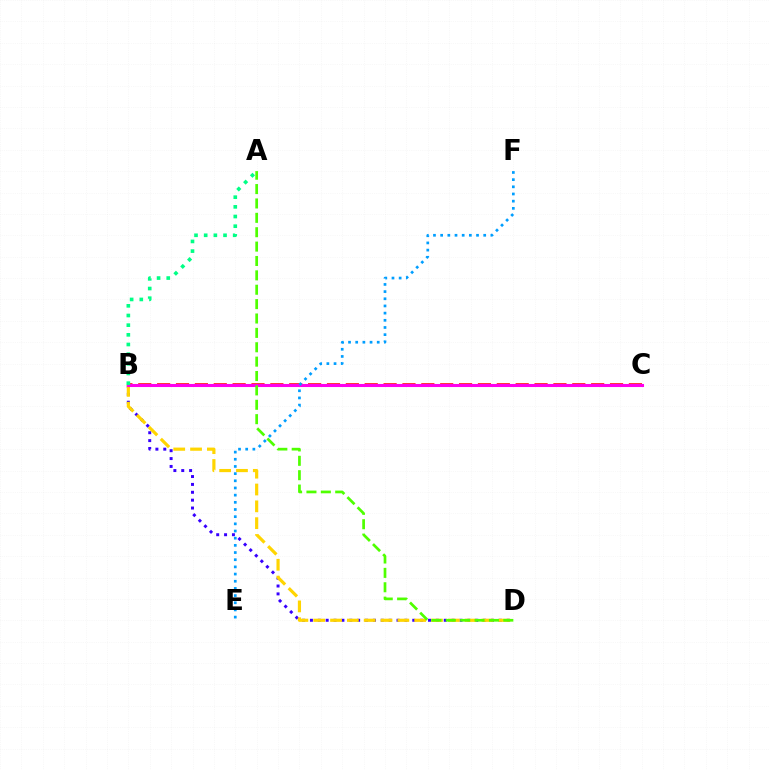{('B', 'D'): [{'color': '#3700ff', 'line_style': 'dotted', 'thickness': 2.14}, {'color': '#ffd500', 'line_style': 'dashed', 'thickness': 2.29}], ('B', 'C'): [{'color': '#ff0000', 'line_style': 'dashed', 'thickness': 2.56}, {'color': '#ff00ed', 'line_style': 'solid', 'thickness': 2.2}], ('A', 'B'): [{'color': '#00ff86', 'line_style': 'dotted', 'thickness': 2.63}], ('E', 'F'): [{'color': '#009eff', 'line_style': 'dotted', 'thickness': 1.95}], ('A', 'D'): [{'color': '#4fff00', 'line_style': 'dashed', 'thickness': 1.95}]}